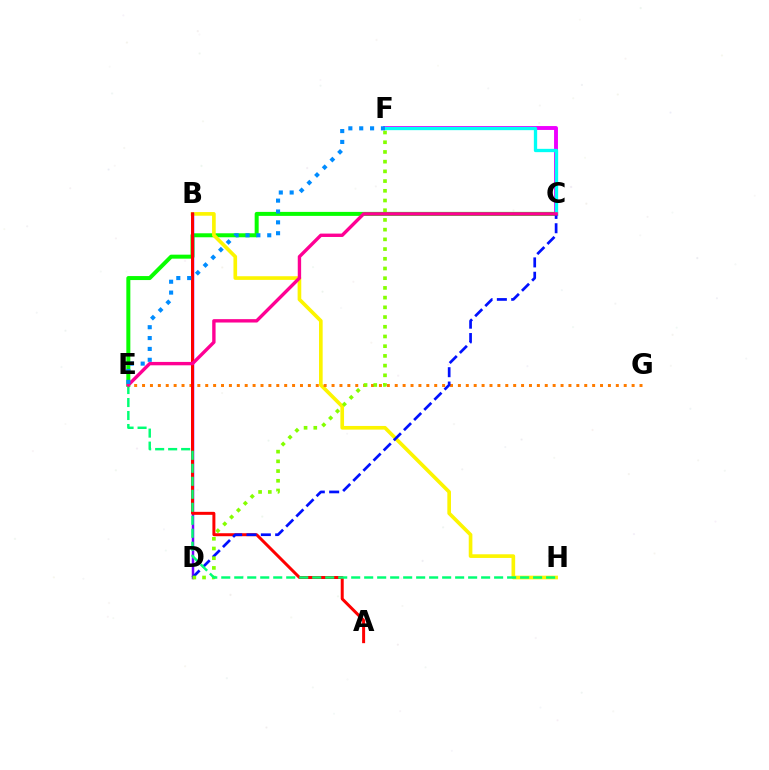{('C', 'F'): [{'color': '#ee00ff', 'line_style': 'solid', 'thickness': 2.8}, {'color': '#00fff6', 'line_style': 'solid', 'thickness': 2.38}], ('C', 'E'): [{'color': '#08ff00', 'line_style': 'solid', 'thickness': 2.88}, {'color': '#ff0094', 'line_style': 'solid', 'thickness': 2.43}], ('B', 'H'): [{'color': '#fcf500', 'line_style': 'solid', 'thickness': 2.63}], ('B', 'D'): [{'color': '#7200ff', 'line_style': 'solid', 'thickness': 1.79}], ('E', 'G'): [{'color': '#ff7c00', 'line_style': 'dotted', 'thickness': 2.15}], ('A', 'B'): [{'color': '#ff0000', 'line_style': 'solid', 'thickness': 2.15}], ('C', 'D'): [{'color': '#0010ff', 'line_style': 'dashed', 'thickness': 1.95}], ('D', 'F'): [{'color': '#84ff00', 'line_style': 'dotted', 'thickness': 2.64}], ('E', 'H'): [{'color': '#00ff74', 'line_style': 'dashed', 'thickness': 1.77}], ('E', 'F'): [{'color': '#008cff', 'line_style': 'dotted', 'thickness': 2.95}]}